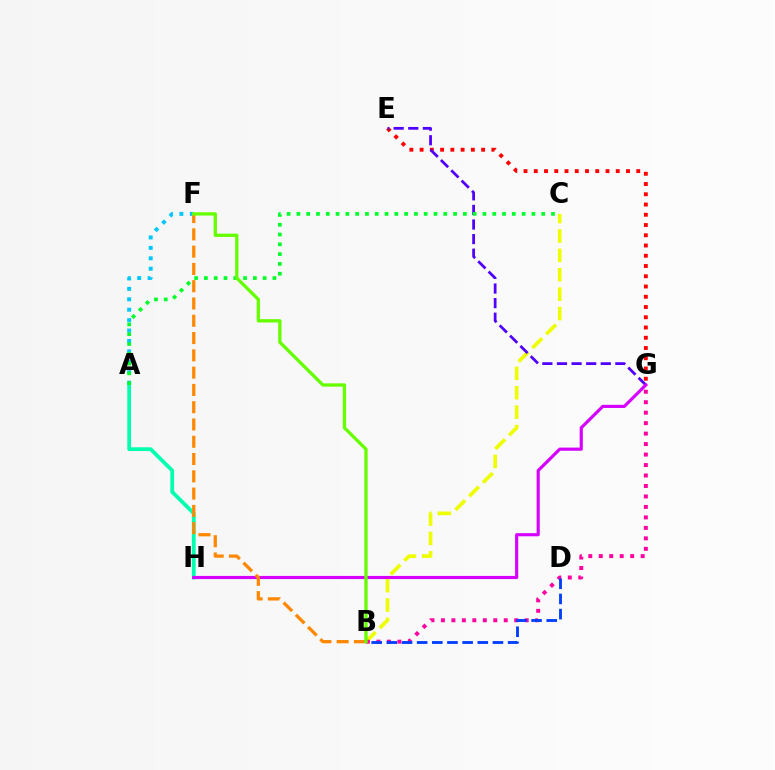{('E', 'G'): [{'color': '#ff0000', 'line_style': 'dotted', 'thickness': 2.78}, {'color': '#4f00ff', 'line_style': 'dashed', 'thickness': 1.98}], ('A', 'H'): [{'color': '#00ffaf', 'line_style': 'solid', 'thickness': 2.71}], ('B', 'C'): [{'color': '#eeff00', 'line_style': 'dashed', 'thickness': 2.64}], ('A', 'F'): [{'color': '#00c7ff', 'line_style': 'dotted', 'thickness': 2.83}], ('A', 'C'): [{'color': '#00ff27', 'line_style': 'dotted', 'thickness': 2.66}], ('G', 'H'): [{'color': '#d600ff', 'line_style': 'solid', 'thickness': 2.27}], ('B', 'G'): [{'color': '#ff00a0', 'line_style': 'dotted', 'thickness': 2.85}], ('B', 'D'): [{'color': '#003fff', 'line_style': 'dashed', 'thickness': 2.06}], ('B', 'F'): [{'color': '#ff8800', 'line_style': 'dashed', 'thickness': 2.35}, {'color': '#66ff00', 'line_style': 'solid', 'thickness': 2.39}]}